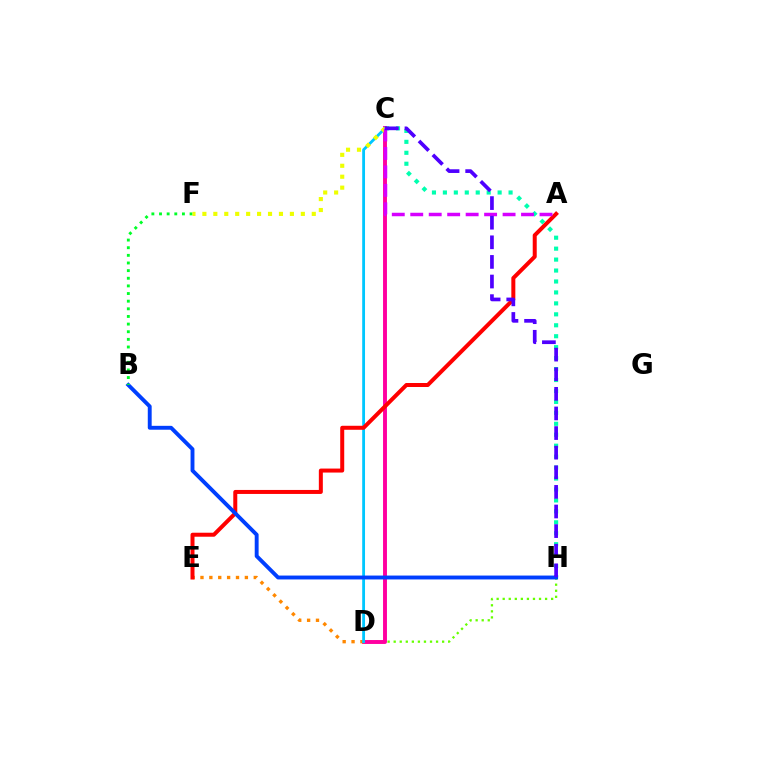{('D', 'H'): [{'color': '#66ff00', 'line_style': 'dotted', 'thickness': 1.65}], ('C', 'H'): [{'color': '#00ffaf', 'line_style': 'dotted', 'thickness': 2.97}, {'color': '#4f00ff', 'line_style': 'dashed', 'thickness': 2.66}], ('C', 'D'): [{'color': '#ff00a0', 'line_style': 'solid', 'thickness': 2.82}, {'color': '#00c7ff', 'line_style': 'solid', 'thickness': 2.03}], ('D', 'E'): [{'color': '#ff8800', 'line_style': 'dotted', 'thickness': 2.41}], ('A', 'E'): [{'color': '#ff0000', 'line_style': 'solid', 'thickness': 2.88}], ('B', 'H'): [{'color': '#003fff', 'line_style': 'solid', 'thickness': 2.8}], ('B', 'F'): [{'color': '#00ff27', 'line_style': 'dotted', 'thickness': 2.08}], ('C', 'F'): [{'color': '#eeff00', 'line_style': 'dotted', 'thickness': 2.97}], ('A', 'C'): [{'color': '#d600ff', 'line_style': 'dashed', 'thickness': 2.51}]}